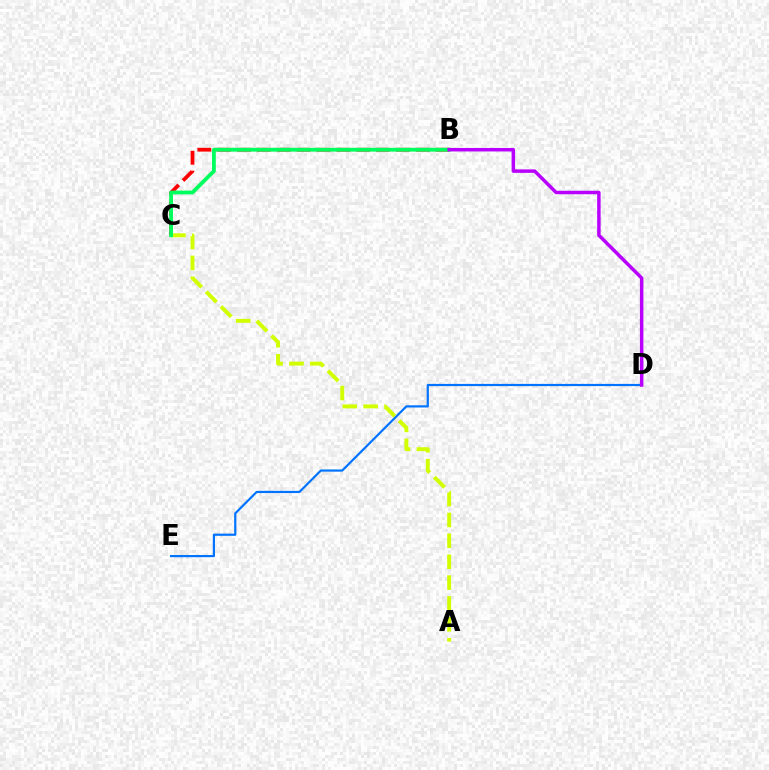{('D', 'E'): [{'color': '#0074ff', 'line_style': 'solid', 'thickness': 1.58}], ('B', 'C'): [{'color': '#ff0000', 'line_style': 'dashed', 'thickness': 2.7}, {'color': '#00ff5c', 'line_style': 'solid', 'thickness': 2.74}], ('A', 'C'): [{'color': '#d1ff00', 'line_style': 'dashed', 'thickness': 2.84}], ('B', 'D'): [{'color': '#b900ff', 'line_style': 'solid', 'thickness': 2.5}]}